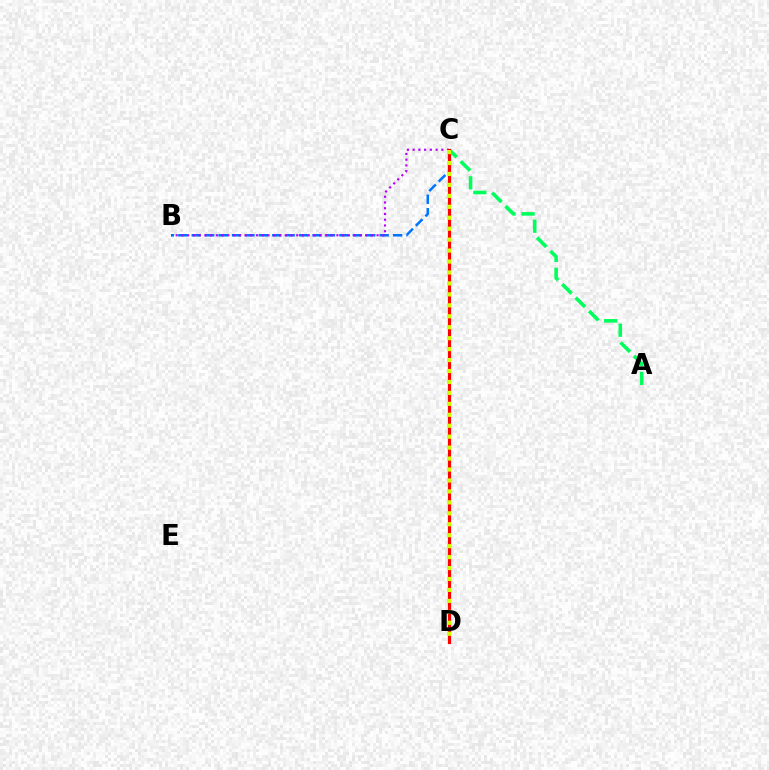{('A', 'C'): [{'color': '#00ff5c', 'line_style': 'dashed', 'thickness': 2.58}], ('B', 'C'): [{'color': '#0074ff', 'line_style': 'dashed', 'thickness': 1.82}, {'color': '#b900ff', 'line_style': 'dotted', 'thickness': 1.56}], ('C', 'D'): [{'color': '#ff0000', 'line_style': 'solid', 'thickness': 2.29}, {'color': '#d1ff00', 'line_style': 'dotted', 'thickness': 2.97}]}